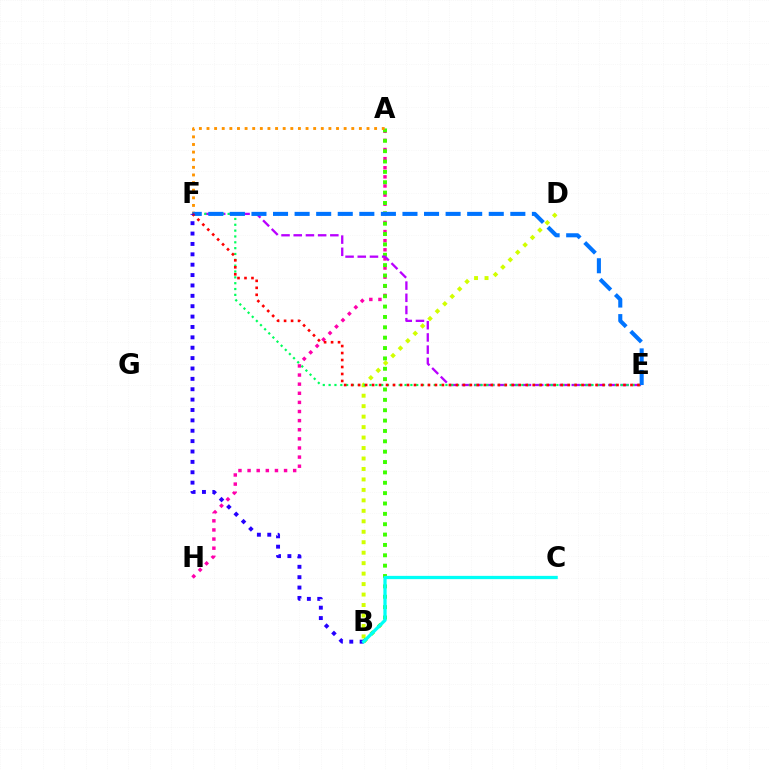{('B', 'D'): [{'color': '#d1ff00', 'line_style': 'dotted', 'thickness': 2.84}], ('A', 'H'): [{'color': '#ff00ac', 'line_style': 'dotted', 'thickness': 2.48}], ('A', 'B'): [{'color': '#3dff00', 'line_style': 'dotted', 'thickness': 2.82}], ('A', 'F'): [{'color': '#ff9400', 'line_style': 'dotted', 'thickness': 2.07}], ('E', 'F'): [{'color': '#b900ff', 'line_style': 'dashed', 'thickness': 1.66}, {'color': '#00ff5c', 'line_style': 'dotted', 'thickness': 1.59}, {'color': '#0074ff', 'line_style': 'dashed', 'thickness': 2.93}, {'color': '#ff0000', 'line_style': 'dotted', 'thickness': 1.9}], ('B', 'F'): [{'color': '#2500ff', 'line_style': 'dotted', 'thickness': 2.82}], ('B', 'C'): [{'color': '#00fff6', 'line_style': 'solid', 'thickness': 2.36}]}